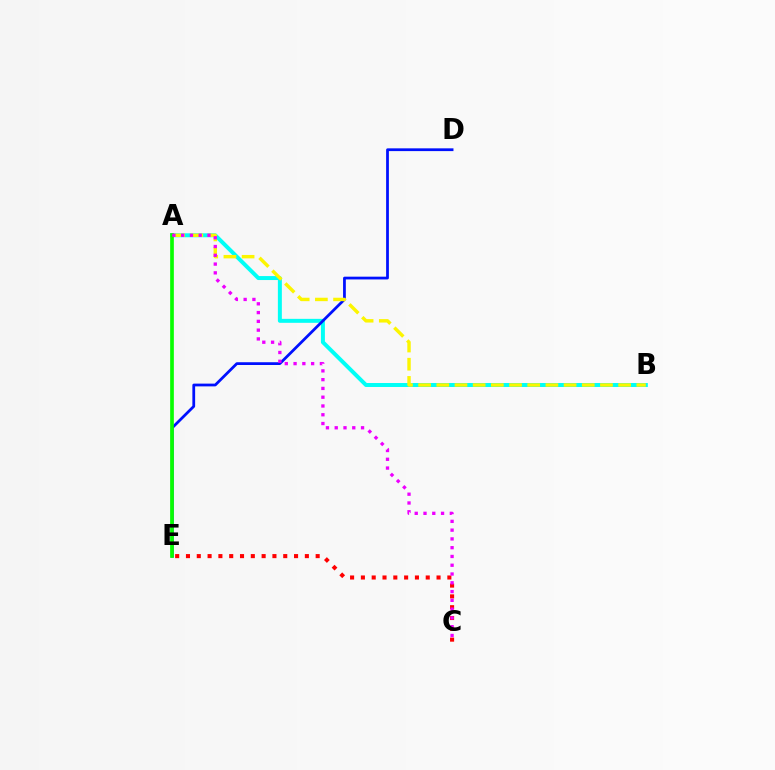{('A', 'B'): [{'color': '#00fff6', 'line_style': 'solid', 'thickness': 2.86}, {'color': '#fcf500', 'line_style': 'dashed', 'thickness': 2.47}], ('D', 'E'): [{'color': '#0010ff', 'line_style': 'solid', 'thickness': 1.99}], ('C', 'E'): [{'color': '#ff0000', 'line_style': 'dotted', 'thickness': 2.94}], ('A', 'E'): [{'color': '#08ff00', 'line_style': 'solid', 'thickness': 2.65}], ('A', 'C'): [{'color': '#ee00ff', 'line_style': 'dotted', 'thickness': 2.38}]}